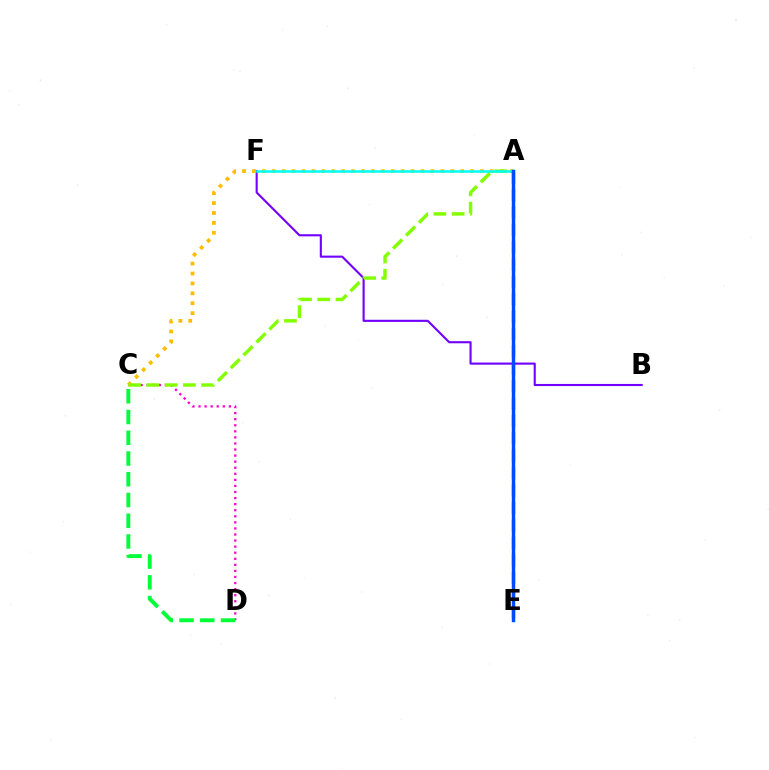{('B', 'F'): [{'color': '#7200ff', 'line_style': 'solid', 'thickness': 1.52}], ('C', 'D'): [{'color': '#ff00cf', 'line_style': 'dotted', 'thickness': 1.65}, {'color': '#00ff39', 'line_style': 'dashed', 'thickness': 2.82}], ('A', 'C'): [{'color': '#ffbd00', 'line_style': 'dotted', 'thickness': 2.69}, {'color': '#84ff00', 'line_style': 'dashed', 'thickness': 2.48}], ('A', 'F'): [{'color': '#00fff6', 'line_style': 'solid', 'thickness': 1.82}], ('A', 'E'): [{'color': '#ff0000', 'line_style': 'dashed', 'thickness': 2.36}, {'color': '#004bff', 'line_style': 'solid', 'thickness': 2.48}]}